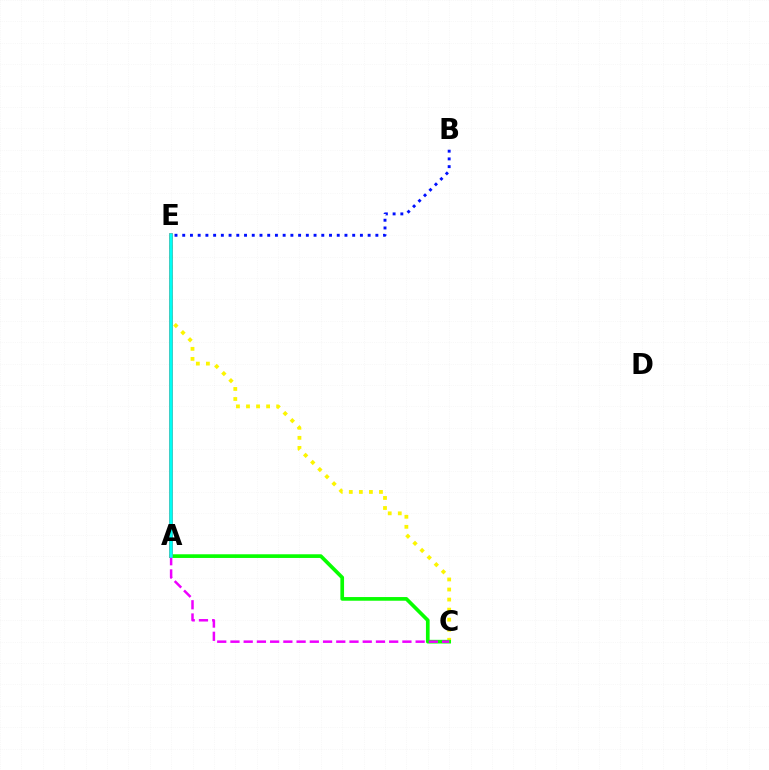{('C', 'E'): [{'color': '#fcf500', 'line_style': 'dotted', 'thickness': 2.73}], ('A', 'C'): [{'color': '#08ff00', 'line_style': 'solid', 'thickness': 2.65}, {'color': '#ee00ff', 'line_style': 'dashed', 'thickness': 1.8}], ('B', 'E'): [{'color': '#0010ff', 'line_style': 'dotted', 'thickness': 2.1}], ('A', 'E'): [{'color': '#ff0000', 'line_style': 'solid', 'thickness': 2.53}, {'color': '#00fff6', 'line_style': 'solid', 'thickness': 2.52}]}